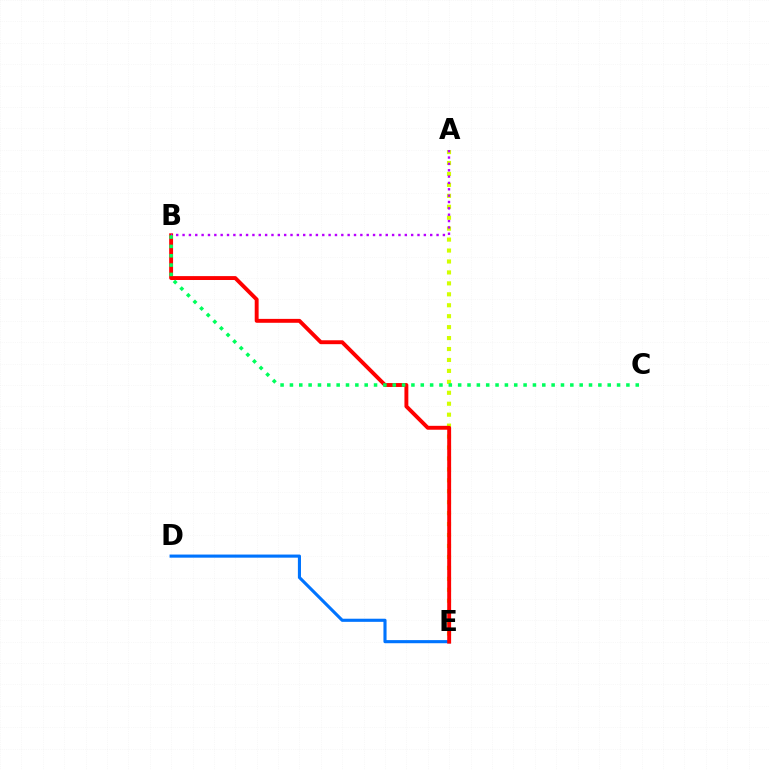{('D', 'E'): [{'color': '#0074ff', 'line_style': 'solid', 'thickness': 2.24}], ('A', 'E'): [{'color': '#d1ff00', 'line_style': 'dotted', 'thickness': 2.97}], ('B', 'E'): [{'color': '#ff0000', 'line_style': 'solid', 'thickness': 2.81}], ('A', 'B'): [{'color': '#b900ff', 'line_style': 'dotted', 'thickness': 1.73}], ('B', 'C'): [{'color': '#00ff5c', 'line_style': 'dotted', 'thickness': 2.54}]}